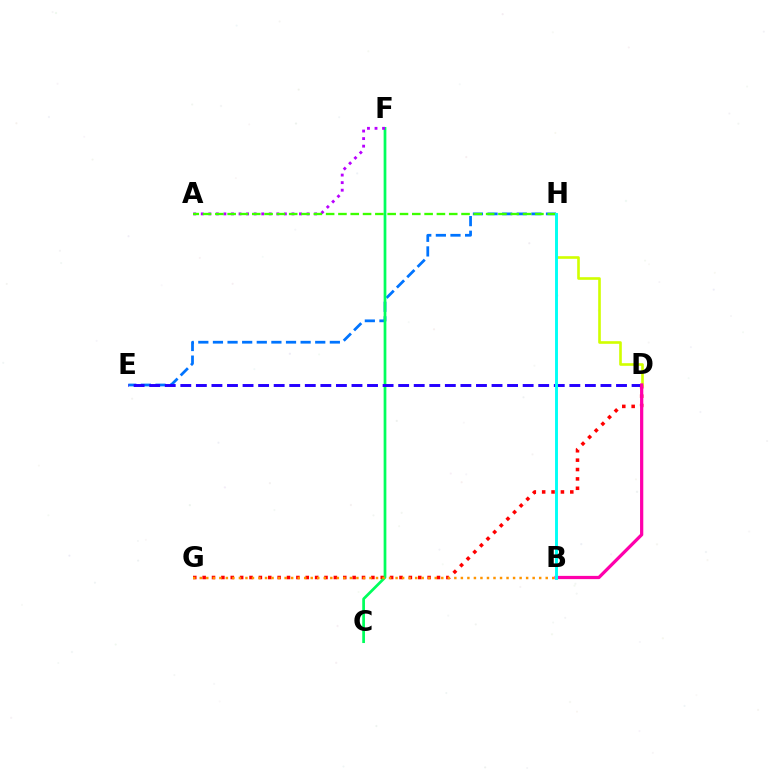{('E', 'H'): [{'color': '#0074ff', 'line_style': 'dashed', 'thickness': 1.99}], ('D', 'G'): [{'color': '#ff0000', 'line_style': 'dotted', 'thickness': 2.55}], ('C', 'F'): [{'color': '#00ff5c', 'line_style': 'solid', 'thickness': 1.96}], ('D', 'E'): [{'color': '#2500ff', 'line_style': 'dashed', 'thickness': 2.11}], ('A', 'F'): [{'color': '#b900ff', 'line_style': 'dotted', 'thickness': 2.05}], ('B', 'G'): [{'color': '#ff9400', 'line_style': 'dotted', 'thickness': 1.77}], ('D', 'H'): [{'color': '#d1ff00', 'line_style': 'solid', 'thickness': 1.89}], ('B', 'D'): [{'color': '#ff00ac', 'line_style': 'solid', 'thickness': 2.33}], ('A', 'H'): [{'color': '#3dff00', 'line_style': 'dashed', 'thickness': 1.67}], ('B', 'H'): [{'color': '#00fff6', 'line_style': 'solid', 'thickness': 2.1}]}